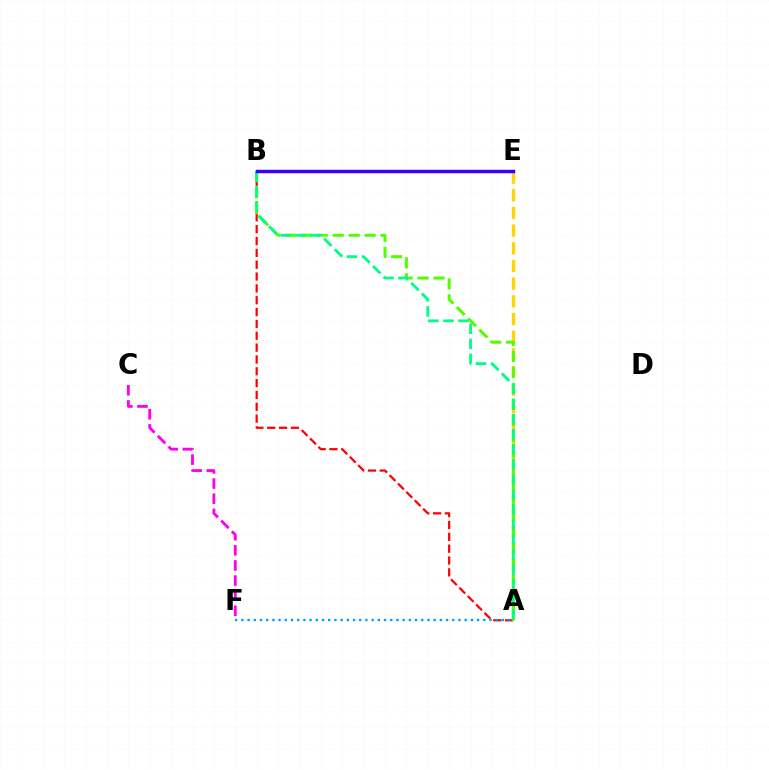{('A', 'B'): [{'color': '#ff0000', 'line_style': 'dashed', 'thickness': 1.61}, {'color': '#4fff00', 'line_style': 'dashed', 'thickness': 2.17}, {'color': '#00ff86', 'line_style': 'dashed', 'thickness': 2.05}], ('A', 'F'): [{'color': '#009eff', 'line_style': 'dotted', 'thickness': 1.69}], ('A', 'E'): [{'color': '#ffd500', 'line_style': 'dashed', 'thickness': 2.4}], ('B', 'E'): [{'color': '#3700ff', 'line_style': 'solid', 'thickness': 2.48}], ('C', 'F'): [{'color': '#ff00ed', 'line_style': 'dashed', 'thickness': 2.05}]}